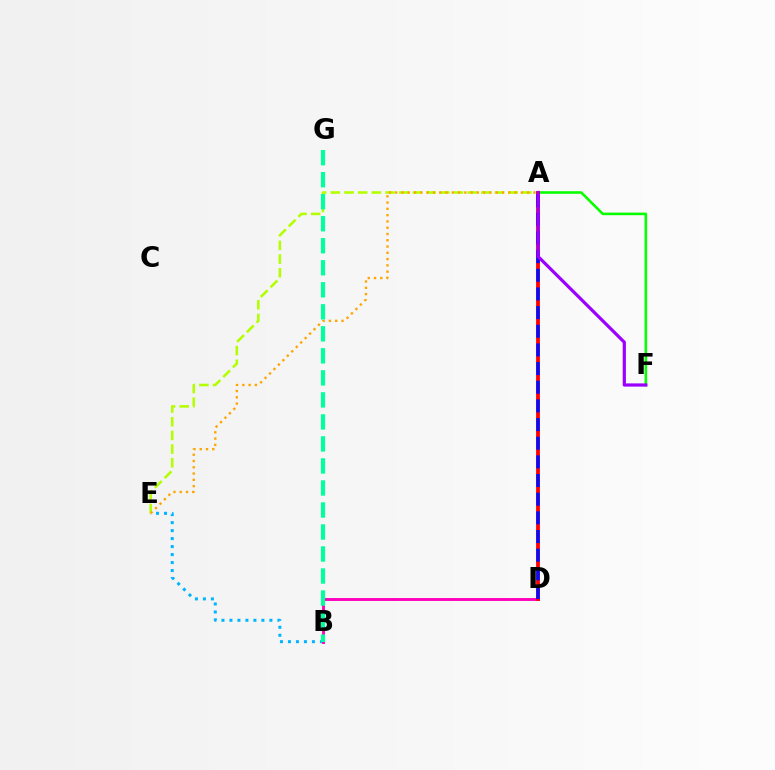{('B', 'E'): [{'color': '#00b5ff', 'line_style': 'dotted', 'thickness': 2.17}], ('A', 'E'): [{'color': '#b3ff00', 'line_style': 'dashed', 'thickness': 1.86}, {'color': '#ffa500', 'line_style': 'dotted', 'thickness': 1.71}], ('A', 'F'): [{'color': '#08ff00', 'line_style': 'solid', 'thickness': 1.87}, {'color': '#9b00ff', 'line_style': 'solid', 'thickness': 2.31}], ('B', 'D'): [{'color': '#ff00bd', 'line_style': 'solid', 'thickness': 2.09}], ('A', 'D'): [{'color': '#ff0000', 'line_style': 'solid', 'thickness': 2.74}, {'color': '#0010ff', 'line_style': 'dashed', 'thickness': 2.53}], ('B', 'G'): [{'color': '#00ff9d', 'line_style': 'dashed', 'thickness': 2.99}]}